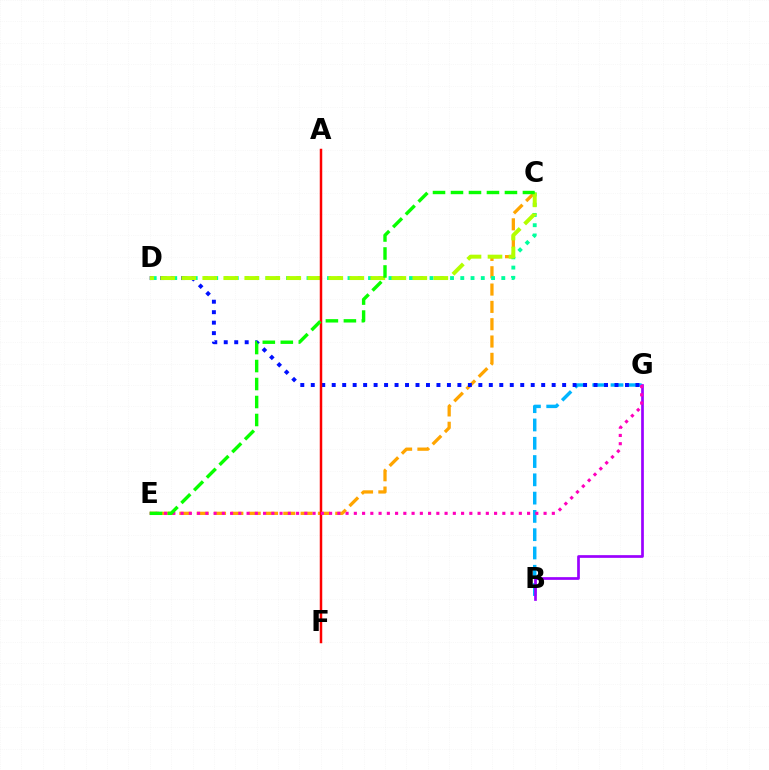{('C', 'E'): [{'color': '#ffa500', 'line_style': 'dashed', 'thickness': 2.35}, {'color': '#08ff00', 'line_style': 'dashed', 'thickness': 2.44}], ('B', 'G'): [{'color': '#00b5ff', 'line_style': 'dashed', 'thickness': 2.48}, {'color': '#9b00ff', 'line_style': 'solid', 'thickness': 1.94}], ('D', 'G'): [{'color': '#0010ff', 'line_style': 'dotted', 'thickness': 2.85}], ('C', 'D'): [{'color': '#00ff9d', 'line_style': 'dotted', 'thickness': 2.79}, {'color': '#b3ff00', 'line_style': 'dashed', 'thickness': 2.85}], ('A', 'F'): [{'color': '#ff0000', 'line_style': 'solid', 'thickness': 1.79}], ('E', 'G'): [{'color': '#ff00bd', 'line_style': 'dotted', 'thickness': 2.24}]}